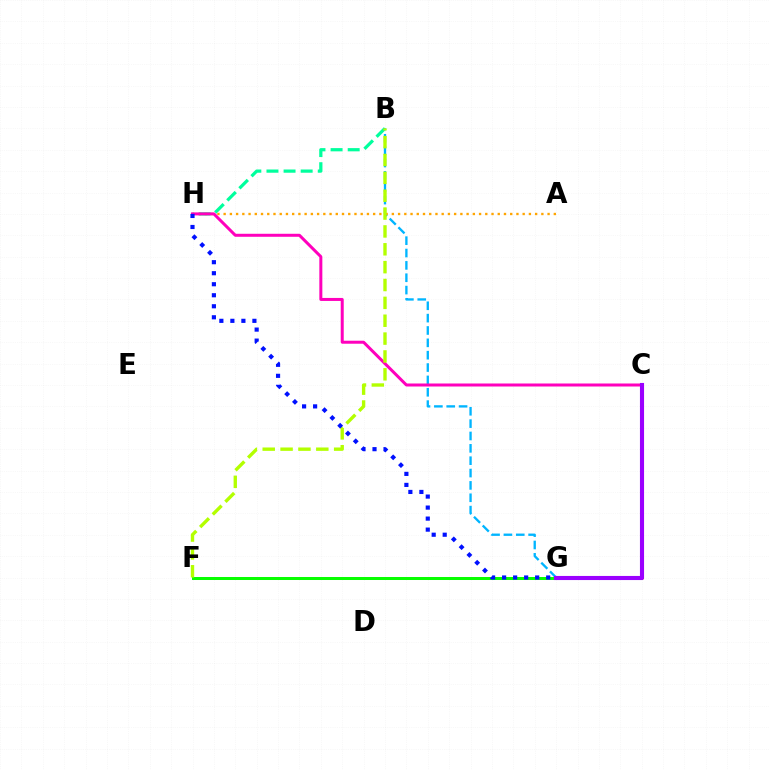{('C', 'G'): [{'color': '#ff0000', 'line_style': 'solid', 'thickness': 2.64}, {'color': '#9b00ff', 'line_style': 'solid', 'thickness': 2.95}], ('F', 'G'): [{'color': '#08ff00', 'line_style': 'solid', 'thickness': 2.17}], ('B', 'H'): [{'color': '#00ff9d', 'line_style': 'dashed', 'thickness': 2.32}], ('B', 'G'): [{'color': '#00b5ff', 'line_style': 'dashed', 'thickness': 1.68}], ('A', 'H'): [{'color': '#ffa500', 'line_style': 'dotted', 'thickness': 1.69}], ('C', 'H'): [{'color': '#ff00bd', 'line_style': 'solid', 'thickness': 2.16}], ('B', 'F'): [{'color': '#b3ff00', 'line_style': 'dashed', 'thickness': 2.43}], ('G', 'H'): [{'color': '#0010ff', 'line_style': 'dotted', 'thickness': 2.99}]}